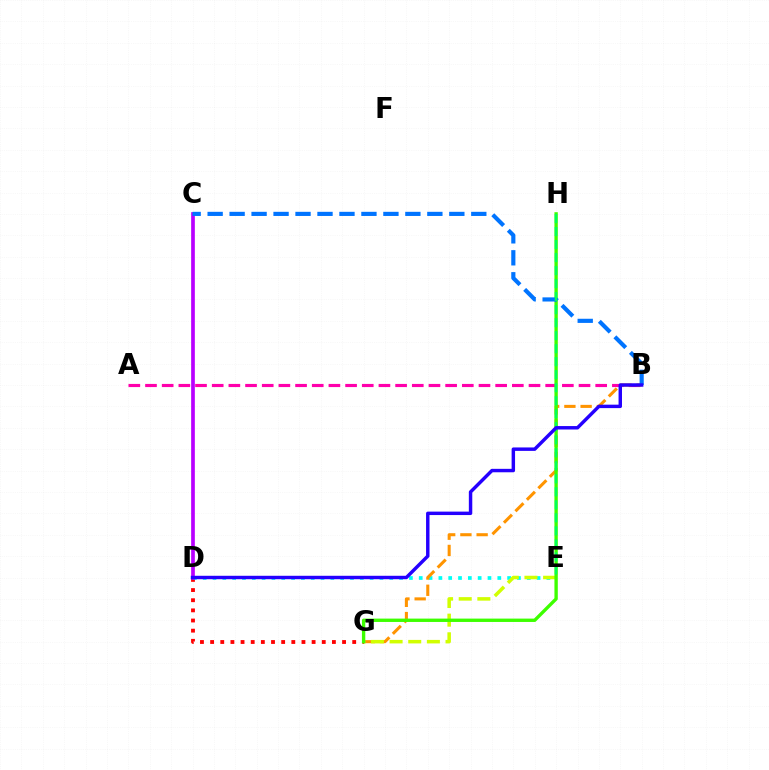{('D', 'G'): [{'color': '#ff0000', 'line_style': 'dotted', 'thickness': 2.76}], ('D', 'E'): [{'color': '#00fff6', 'line_style': 'dotted', 'thickness': 2.67}], ('A', 'B'): [{'color': '#ff00ac', 'line_style': 'dashed', 'thickness': 2.27}], ('B', 'G'): [{'color': '#ff9400', 'line_style': 'dashed', 'thickness': 2.2}], ('E', 'G'): [{'color': '#d1ff00', 'line_style': 'dashed', 'thickness': 2.53}], ('C', 'D'): [{'color': '#b900ff', 'line_style': 'solid', 'thickness': 2.66}], ('G', 'H'): [{'color': '#3dff00', 'line_style': 'solid', 'thickness': 2.42}], ('B', 'C'): [{'color': '#0074ff', 'line_style': 'dashed', 'thickness': 2.98}], ('E', 'H'): [{'color': '#00ff5c', 'line_style': 'dashed', 'thickness': 1.77}], ('B', 'D'): [{'color': '#2500ff', 'line_style': 'solid', 'thickness': 2.48}]}